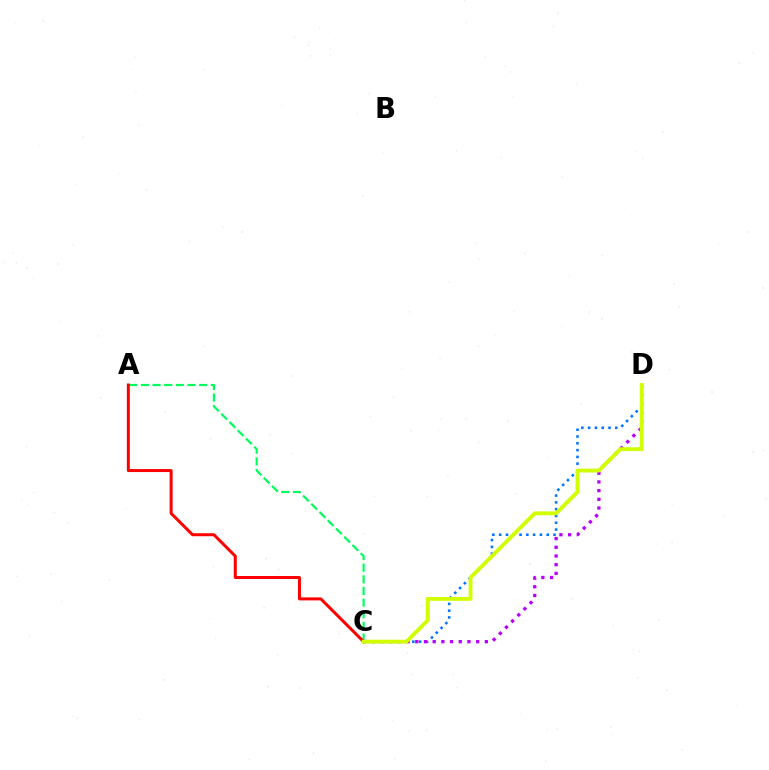{('C', 'D'): [{'color': '#0074ff', 'line_style': 'dotted', 'thickness': 1.85}, {'color': '#b900ff', 'line_style': 'dotted', 'thickness': 2.36}, {'color': '#d1ff00', 'line_style': 'solid', 'thickness': 2.78}], ('A', 'C'): [{'color': '#00ff5c', 'line_style': 'dashed', 'thickness': 1.58}, {'color': '#ff0000', 'line_style': 'solid', 'thickness': 2.16}]}